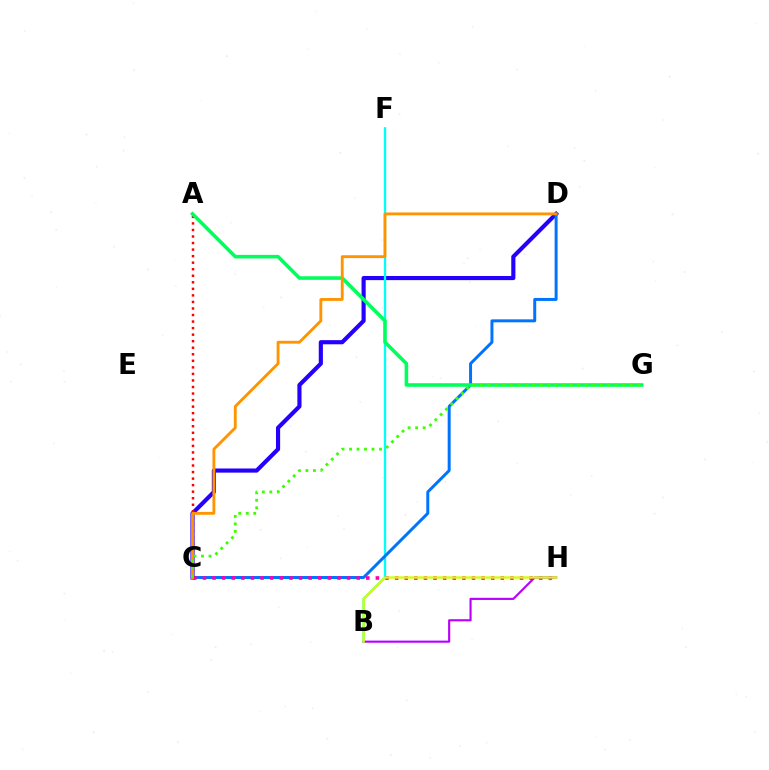{('C', 'D'): [{'color': '#2500ff', 'line_style': 'solid', 'thickness': 2.98}, {'color': '#0074ff', 'line_style': 'solid', 'thickness': 2.15}, {'color': '#ff9400', 'line_style': 'solid', 'thickness': 2.05}], ('B', 'F'): [{'color': '#00fff6', 'line_style': 'solid', 'thickness': 1.67}], ('C', 'H'): [{'color': '#ff00ac', 'line_style': 'dotted', 'thickness': 2.61}], ('A', 'C'): [{'color': '#ff0000', 'line_style': 'dotted', 'thickness': 1.78}], ('A', 'G'): [{'color': '#00ff5c', 'line_style': 'solid', 'thickness': 2.57}], ('B', 'H'): [{'color': '#b900ff', 'line_style': 'solid', 'thickness': 1.53}, {'color': '#d1ff00', 'line_style': 'solid', 'thickness': 1.69}], ('C', 'G'): [{'color': '#3dff00', 'line_style': 'dotted', 'thickness': 2.04}]}